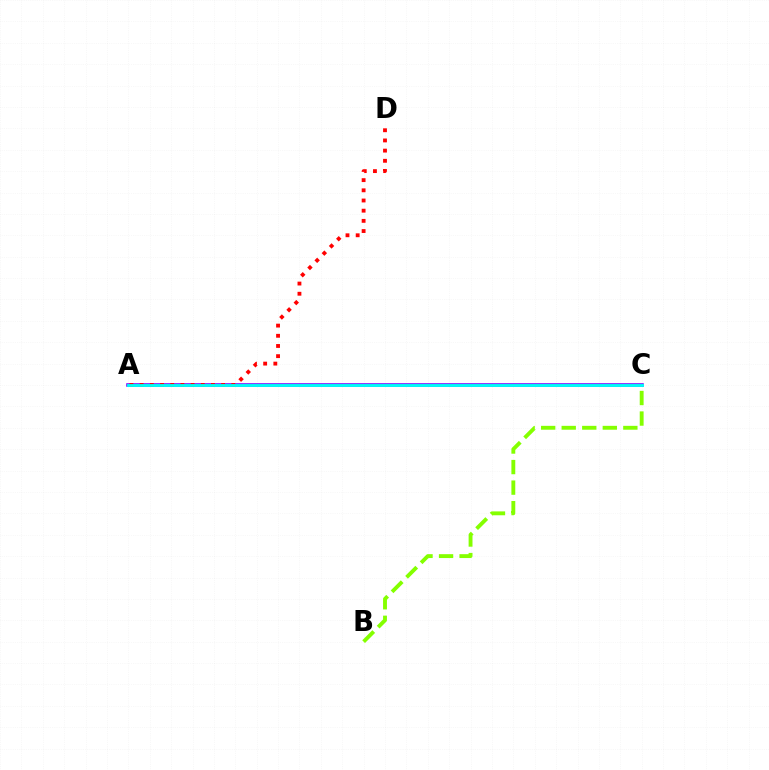{('A', 'C'): [{'color': '#7200ff', 'line_style': 'solid', 'thickness': 2.55}, {'color': '#00fff6', 'line_style': 'solid', 'thickness': 2.05}], ('A', 'D'): [{'color': '#ff0000', 'line_style': 'dotted', 'thickness': 2.77}], ('B', 'C'): [{'color': '#84ff00', 'line_style': 'dashed', 'thickness': 2.79}]}